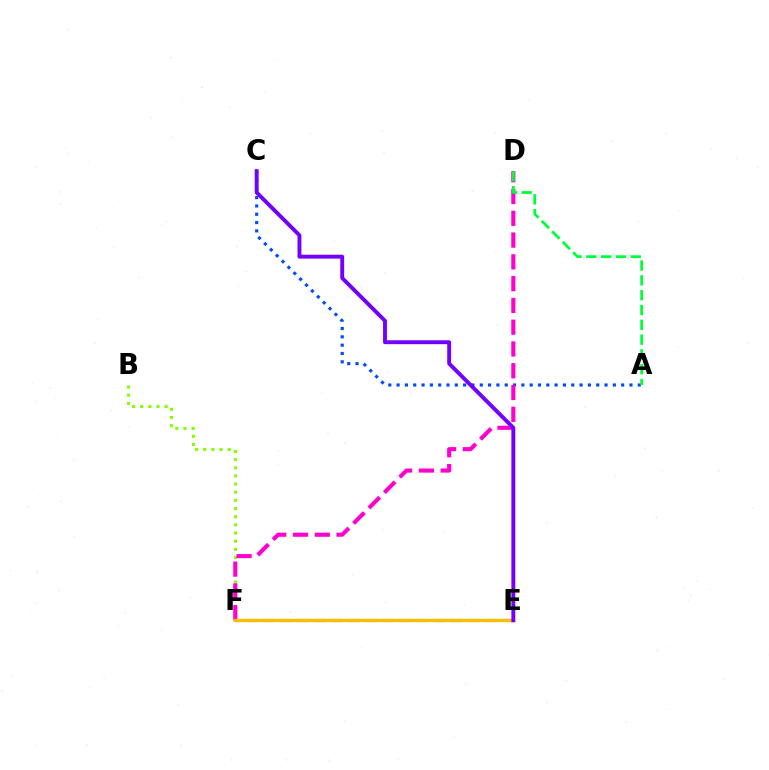{('B', 'F'): [{'color': '#84ff00', 'line_style': 'dotted', 'thickness': 2.22}], ('A', 'C'): [{'color': '#004bff', 'line_style': 'dotted', 'thickness': 2.26}], ('E', 'F'): [{'color': '#ff0000', 'line_style': 'dashed', 'thickness': 2.12}, {'color': '#00fff6', 'line_style': 'dashed', 'thickness': 2.32}, {'color': '#ffbd00', 'line_style': 'solid', 'thickness': 2.42}], ('D', 'F'): [{'color': '#ff00cf', 'line_style': 'dashed', 'thickness': 2.96}], ('C', 'E'): [{'color': '#7200ff', 'line_style': 'solid', 'thickness': 2.81}], ('A', 'D'): [{'color': '#00ff39', 'line_style': 'dashed', 'thickness': 2.01}]}